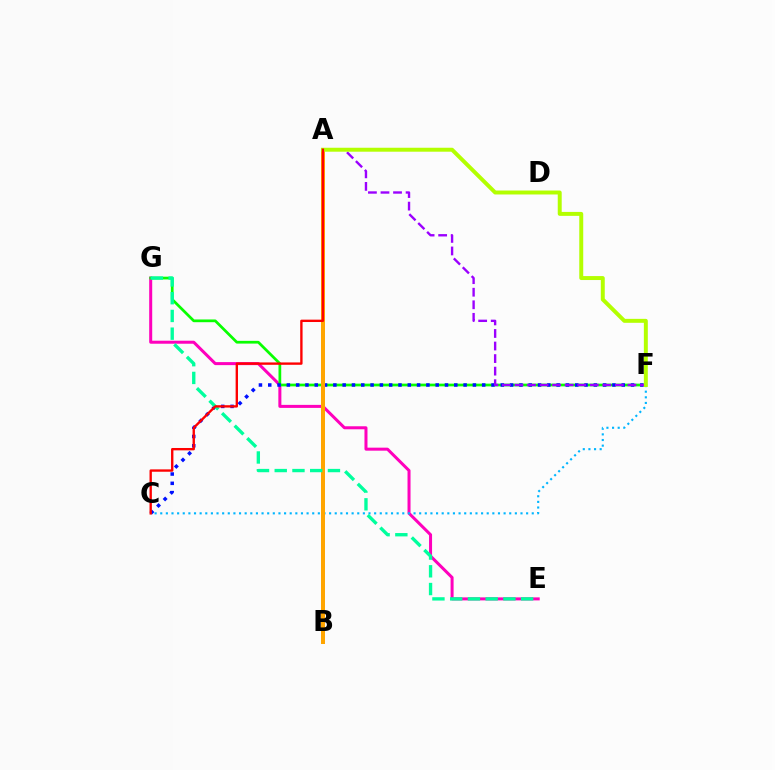{('E', 'G'): [{'color': '#ff00bd', 'line_style': 'solid', 'thickness': 2.17}, {'color': '#00ff9d', 'line_style': 'dashed', 'thickness': 2.41}], ('F', 'G'): [{'color': '#08ff00', 'line_style': 'solid', 'thickness': 1.97}], ('C', 'F'): [{'color': '#0010ff', 'line_style': 'dotted', 'thickness': 2.53}, {'color': '#00b5ff', 'line_style': 'dotted', 'thickness': 1.53}], ('A', 'B'): [{'color': '#ffa500', 'line_style': 'solid', 'thickness': 2.88}], ('A', 'F'): [{'color': '#9b00ff', 'line_style': 'dashed', 'thickness': 1.71}, {'color': '#b3ff00', 'line_style': 'solid', 'thickness': 2.84}], ('A', 'C'): [{'color': '#ff0000', 'line_style': 'solid', 'thickness': 1.7}]}